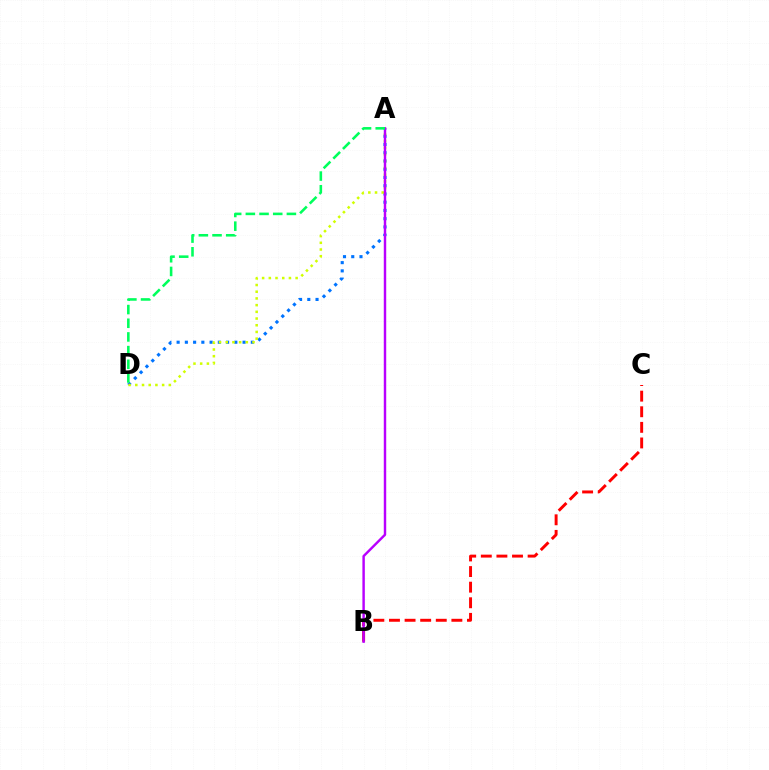{('A', 'D'): [{'color': '#0074ff', 'line_style': 'dotted', 'thickness': 2.24}, {'color': '#d1ff00', 'line_style': 'dotted', 'thickness': 1.82}, {'color': '#00ff5c', 'line_style': 'dashed', 'thickness': 1.86}], ('B', 'C'): [{'color': '#ff0000', 'line_style': 'dashed', 'thickness': 2.12}], ('A', 'B'): [{'color': '#b900ff', 'line_style': 'solid', 'thickness': 1.76}]}